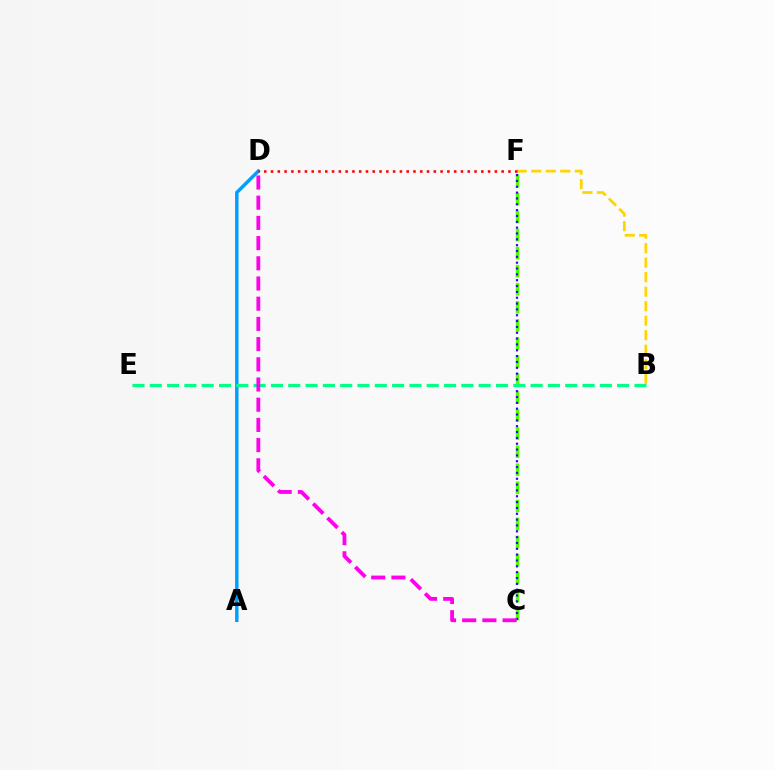{('A', 'D'): [{'color': '#009eff', 'line_style': 'solid', 'thickness': 2.48}], ('C', 'F'): [{'color': '#4fff00', 'line_style': 'dashed', 'thickness': 2.45}, {'color': '#3700ff', 'line_style': 'dotted', 'thickness': 1.59}], ('B', 'F'): [{'color': '#ffd500', 'line_style': 'dashed', 'thickness': 1.97}], ('B', 'E'): [{'color': '#00ff86', 'line_style': 'dashed', 'thickness': 2.35}], ('D', 'F'): [{'color': '#ff0000', 'line_style': 'dotted', 'thickness': 1.84}], ('C', 'D'): [{'color': '#ff00ed', 'line_style': 'dashed', 'thickness': 2.74}]}